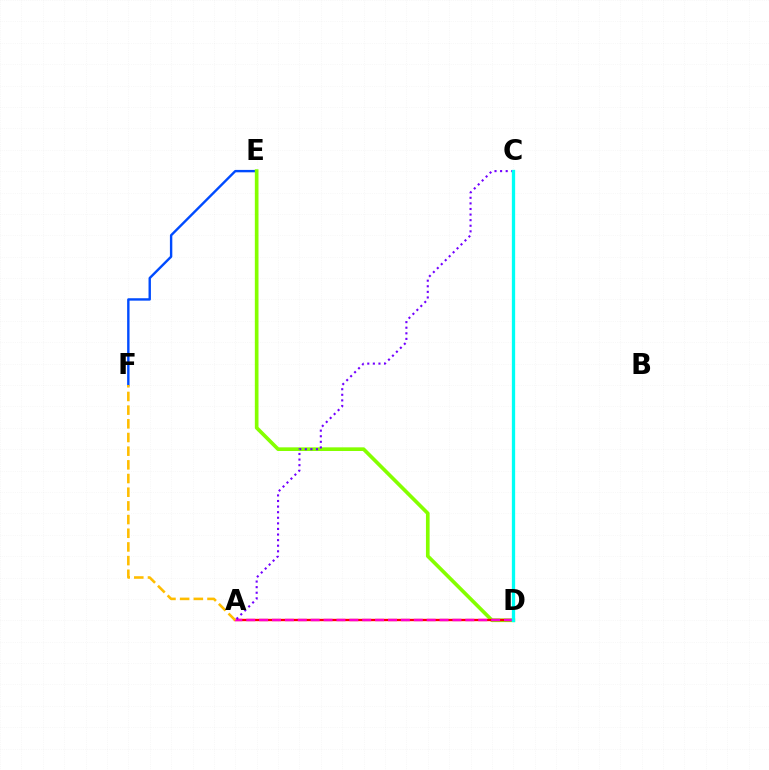{('E', 'F'): [{'color': '#004bff', 'line_style': 'solid', 'thickness': 1.73}], ('C', 'D'): [{'color': '#00ff39', 'line_style': 'solid', 'thickness': 2.08}, {'color': '#00fff6', 'line_style': 'solid', 'thickness': 2.37}], ('D', 'E'): [{'color': '#84ff00', 'line_style': 'solid', 'thickness': 2.64}], ('A', 'D'): [{'color': '#ff0000', 'line_style': 'solid', 'thickness': 1.68}, {'color': '#ff00cf', 'line_style': 'dashed', 'thickness': 1.75}], ('A', 'F'): [{'color': '#ffbd00', 'line_style': 'dashed', 'thickness': 1.86}], ('A', 'C'): [{'color': '#7200ff', 'line_style': 'dotted', 'thickness': 1.52}]}